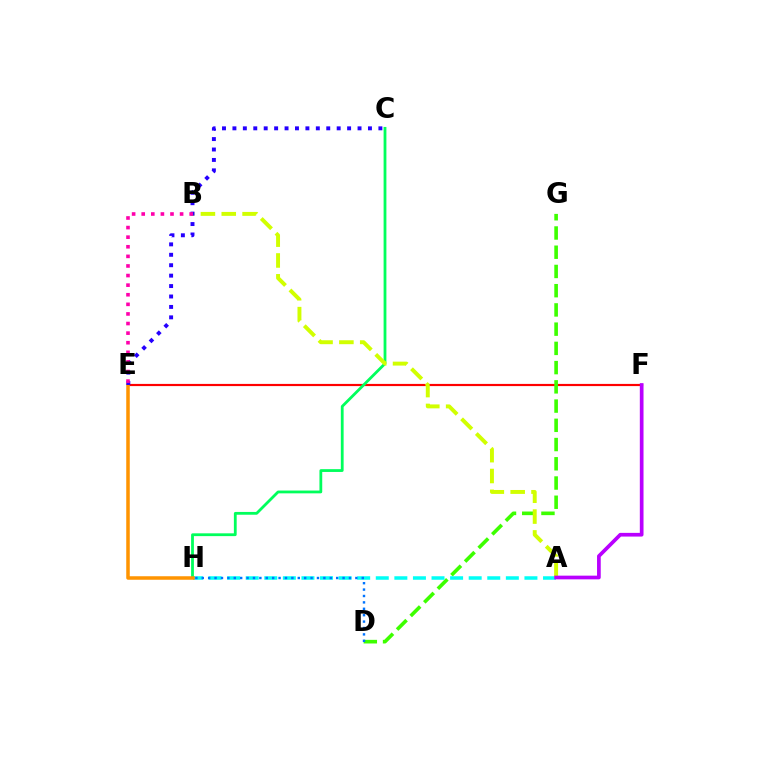{('E', 'F'): [{'color': '#ff0000', 'line_style': 'solid', 'thickness': 1.57}], ('D', 'G'): [{'color': '#3dff00', 'line_style': 'dashed', 'thickness': 2.61}], ('A', 'H'): [{'color': '#00fff6', 'line_style': 'dashed', 'thickness': 2.52}], ('C', 'H'): [{'color': '#00ff5c', 'line_style': 'solid', 'thickness': 2.01}], ('A', 'B'): [{'color': '#d1ff00', 'line_style': 'dashed', 'thickness': 2.83}], ('A', 'F'): [{'color': '#b900ff', 'line_style': 'solid', 'thickness': 2.66}], ('E', 'H'): [{'color': '#ff9400', 'line_style': 'solid', 'thickness': 2.53}], ('D', 'H'): [{'color': '#0074ff', 'line_style': 'dotted', 'thickness': 1.74}], ('C', 'E'): [{'color': '#2500ff', 'line_style': 'dotted', 'thickness': 2.83}], ('B', 'E'): [{'color': '#ff00ac', 'line_style': 'dotted', 'thickness': 2.61}]}